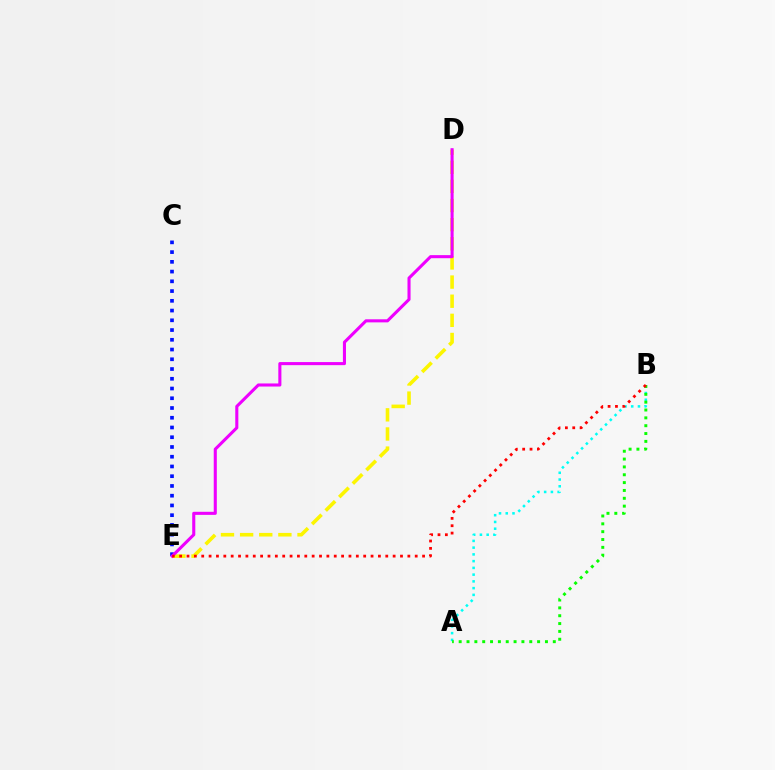{('D', 'E'): [{'color': '#fcf500', 'line_style': 'dashed', 'thickness': 2.6}, {'color': '#ee00ff', 'line_style': 'solid', 'thickness': 2.22}], ('A', 'B'): [{'color': '#00fff6', 'line_style': 'dotted', 'thickness': 1.83}, {'color': '#08ff00', 'line_style': 'dotted', 'thickness': 2.13}], ('C', 'E'): [{'color': '#0010ff', 'line_style': 'dotted', 'thickness': 2.65}], ('B', 'E'): [{'color': '#ff0000', 'line_style': 'dotted', 'thickness': 2.0}]}